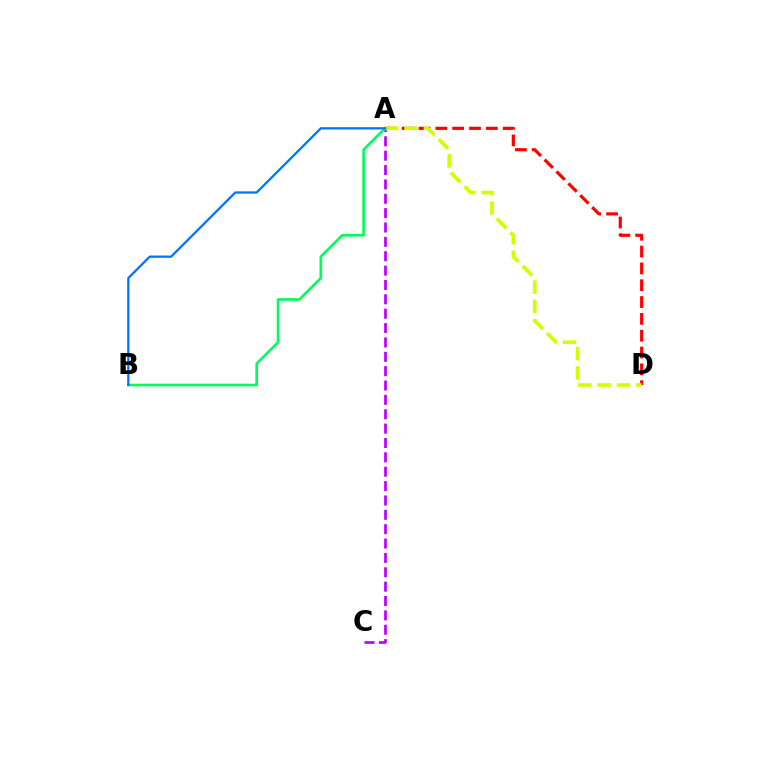{('A', 'C'): [{'color': '#b900ff', 'line_style': 'dashed', 'thickness': 1.95}], ('A', 'D'): [{'color': '#ff0000', 'line_style': 'dashed', 'thickness': 2.29}, {'color': '#d1ff00', 'line_style': 'dashed', 'thickness': 2.63}], ('A', 'B'): [{'color': '#00ff5c', 'line_style': 'solid', 'thickness': 1.91}, {'color': '#0074ff', 'line_style': 'solid', 'thickness': 1.63}]}